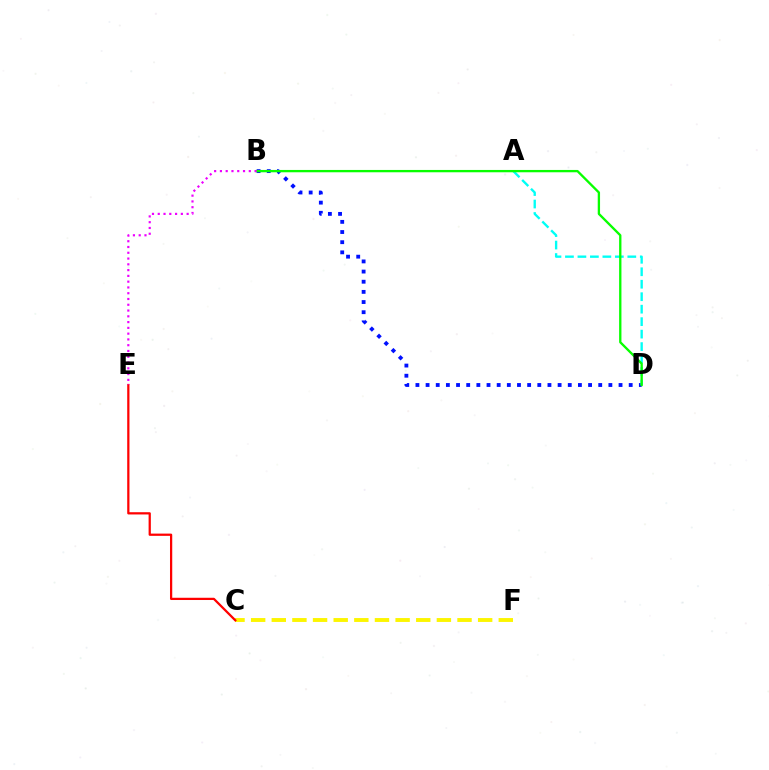{('B', 'D'): [{'color': '#0010ff', 'line_style': 'dotted', 'thickness': 2.76}, {'color': '#08ff00', 'line_style': 'solid', 'thickness': 1.67}], ('C', 'F'): [{'color': '#fcf500', 'line_style': 'dashed', 'thickness': 2.8}], ('A', 'D'): [{'color': '#00fff6', 'line_style': 'dashed', 'thickness': 1.69}], ('C', 'E'): [{'color': '#ff0000', 'line_style': 'solid', 'thickness': 1.62}], ('B', 'E'): [{'color': '#ee00ff', 'line_style': 'dotted', 'thickness': 1.57}]}